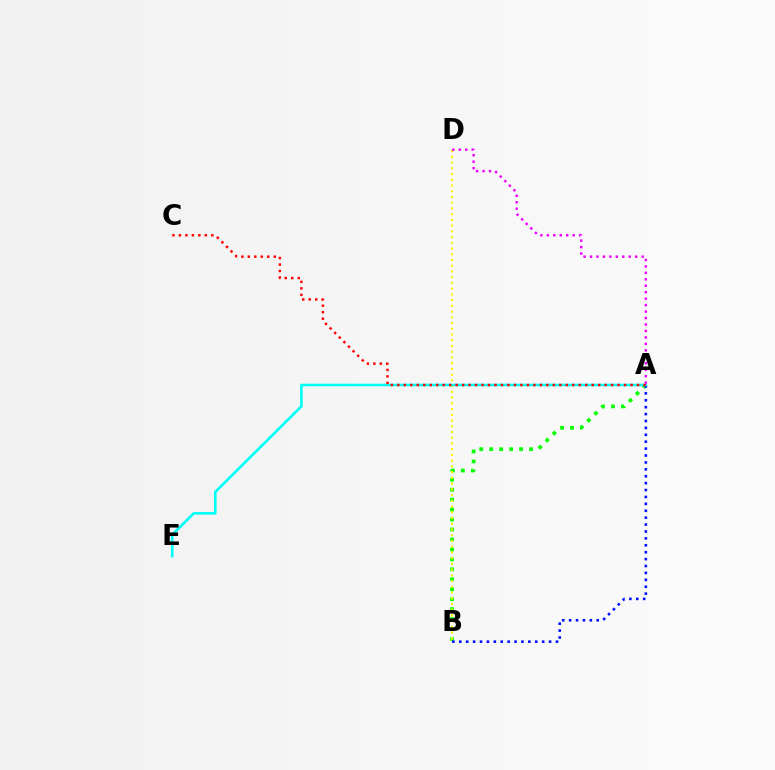{('A', 'B'): [{'color': '#08ff00', 'line_style': 'dotted', 'thickness': 2.7}, {'color': '#0010ff', 'line_style': 'dotted', 'thickness': 1.88}], ('B', 'D'): [{'color': '#fcf500', 'line_style': 'dotted', 'thickness': 1.56}], ('A', 'E'): [{'color': '#00fff6', 'line_style': 'solid', 'thickness': 1.88}], ('A', 'D'): [{'color': '#ee00ff', 'line_style': 'dotted', 'thickness': 1.75}], ('A', 'C'): [{'color': '#ff0000', 'line_style': 'dotted', 'thickness': 1.76}]}